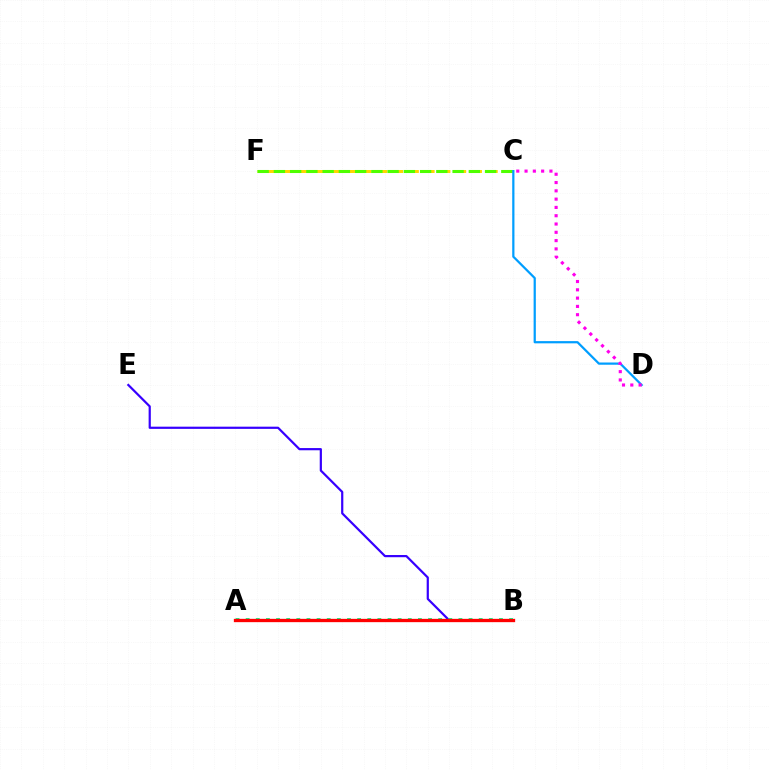{('C', 'F'): [{'color': '#ffd500', 'line_style': 'dashed', 'thickness': 2.14}, {'color': '#4fff00', 'line_style': 'dashed', 'thickness': 2.21}], ('B', 'E'): [{'color': '#3700ff', 'line_style': 'solid', 'thickness': 1.59}], ('A', 'B'): [{'color': '#00ff86', 'line_style': 'dotted', 'thickness': 2.75}, {'color': '#ff0000', 'line_style': 'solid', 'thickness': 2.39}], ('C', 'D'): [{'color': '#009eff', 'line_style': 'solid', 'thickness': 1.6}, {'color': '#ff00ed', 'line_style': 'dotted', 'thickness': 2.25}]}